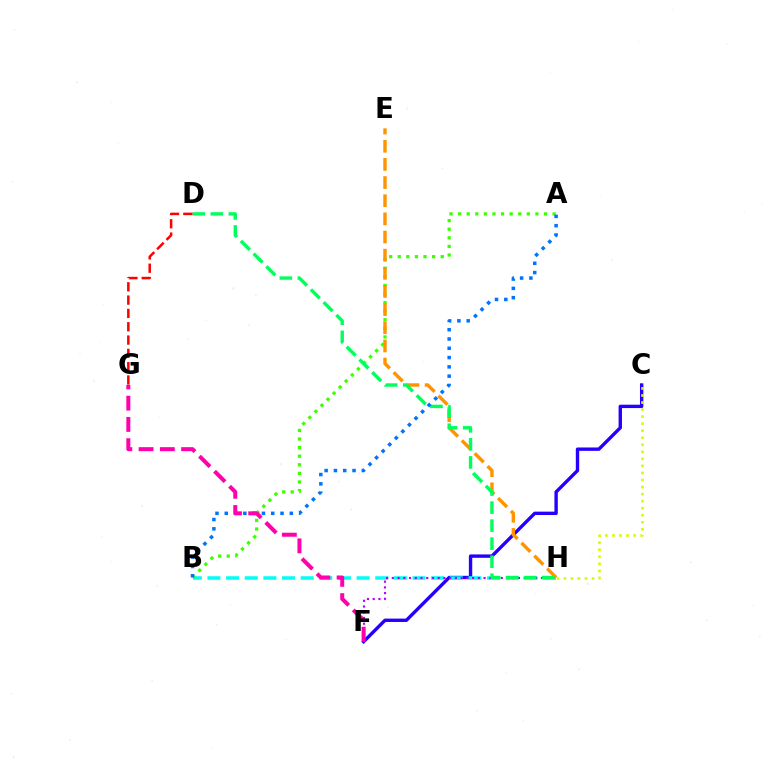{('C', 'F'): [{'color': '#2500ff', 'line_style': 'solid', 'thickness': 2.43}], ('B', 'H'): [{'color': '#00fff6', 'line_style': 'dashed', 'thickness': 2.53}], ('F', 'H'): [{'color': '#b900ff', 'line_style': 'dotted', 'thickness': 1.56}], ('C', 'H'): [{'color': '#d1ff00', 'line_style': 'dotted', 'thickness': 1.91}], ('A', 'B'): [{'color': '#3dff00', 'line_style': 'dotted', 'thickness': 2.33}, {'color': '#0074ff', 'line_style': 'dotted', 'thickness': 2.53}], ('E', 'H'): [{'color': '#ff9400', 'line_style': 'dashed', 'thickness': 2.47}], ('D', 'H'): [{'color': '#00ff5c', 'line_style': 'dashed', 'thickness': 2.45}], ('D', 'G'): [{'color': '#ff0000', 'line_style': 'dashed', 'thickness': 1.81}], ('F', 'G'): [{'color': '#ff00ac', 'line_style': 'dashed', 'thickness': 2.89}]}